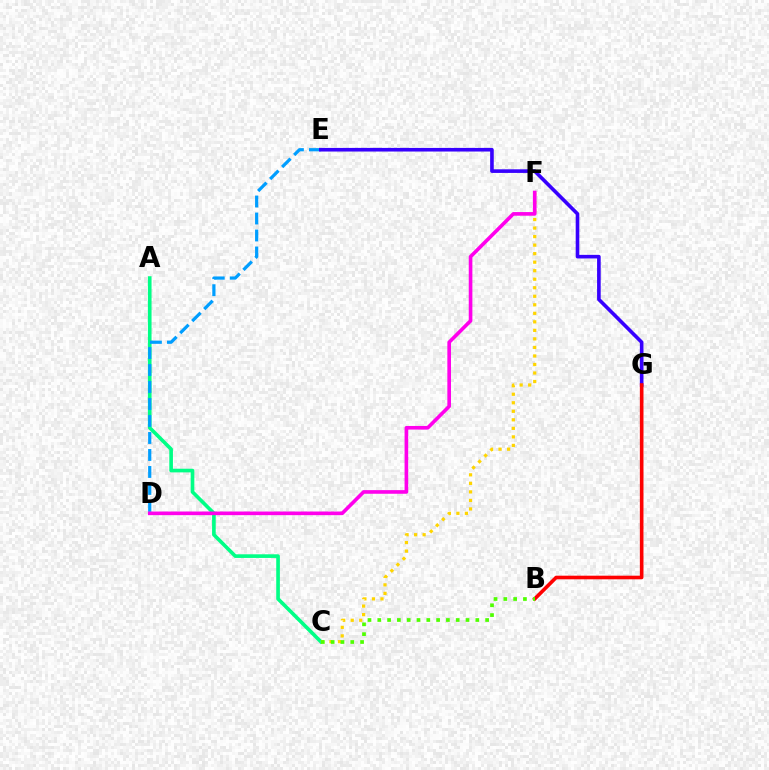{('A', 'C'): [{'color': '#00ff86', 'line_style': 'solid', 'thickness': 2.63}], ('D', 'E'): [{'color': '#009eff', 'line_style': 'dashed', 'thickness': 2.31}], ('E', 'G'): [{'color': '#3700ff', 'line_style': 'solid', 'thickness': 2.61}], ('B', 'G'): [{'color': '#ff0000', 'line_style': 'solid', 'thickness': 2.6}], ('C', 'F'): [{'color': '#ffd500', 'line_style': 'dotted', 'thickness': 2.32}], ('D', 'F'): [{'color': '#ff00ed', 'line_style': 'solid', 'thickness': 2.62}], ('B', 'C'): [{'color': '#4fff00', 'line_style': 'dotted', 'thickness': 2.66}]}